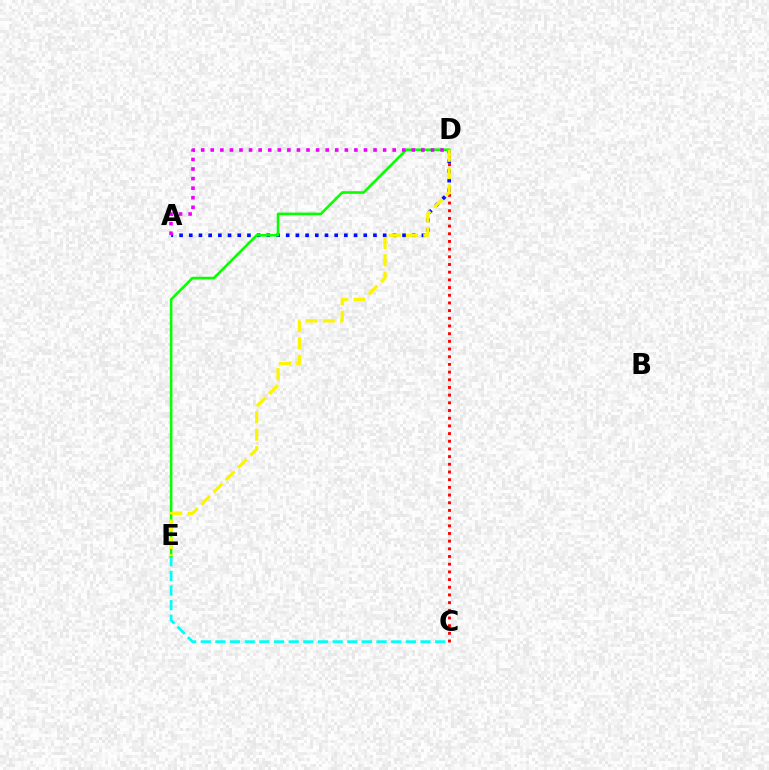{('C', 'E'): [{'color': '#00fff6', 'line_style': 'dashed', 'thickness': 1.99}], ('C', 'D'): [{'color': '#ff0000', 'line_style': 'dotted', 'thickness': 2.09}], ('A', 'D'): [{'color': '#0010ff', 'line_style': 'dotted', 'thickness': 2.63}, {'color': '#ee00ff', 'line_style': 'dotted', 'thickness': 2.6}], ('D', 'E'): [{'color': '#08ff00', 'line_style': 'solid', 'thickness': 1.86}, {'color': '#fcf500', 'line_style': 'dashed', 'thickness': 2.36}]}